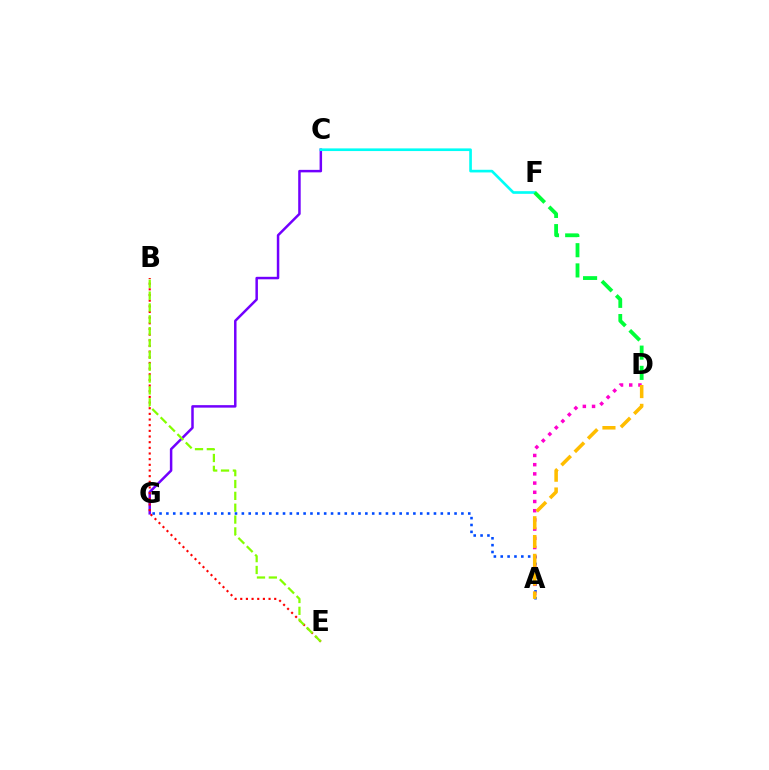{('C', 'G'): [{'color': '#7200ff', 'line_style': 'solid', 'thickness': 1.79}], ('B', 'E'): [{'color': '#ff0000', 'line_style': 'dotted', 'thickness': 1.54}, {'color': '#84ff00', 'line_style': 'dashed', 'thickness': 1.61}], ('A', 'G'): [{'color': '#004bff', 'line_style': 'dotted', 'thickness': 1.86}], ('C', 'F'): [{'color': '#00fff6', 'line_style': 'solid', 'thickness': 1.92}], ('A', 'D'): [{'color': '#ff00cf', 'line_style': 'dotted', 'thickness': 2.5}, {'color': '#ffbd00', 'line_style': 'dashed', 'thickness': 2.55}], ('D', 'F'): [{'color': '#00ff39', 'line_style': 'dashed', 'thickness': 2.75}]}